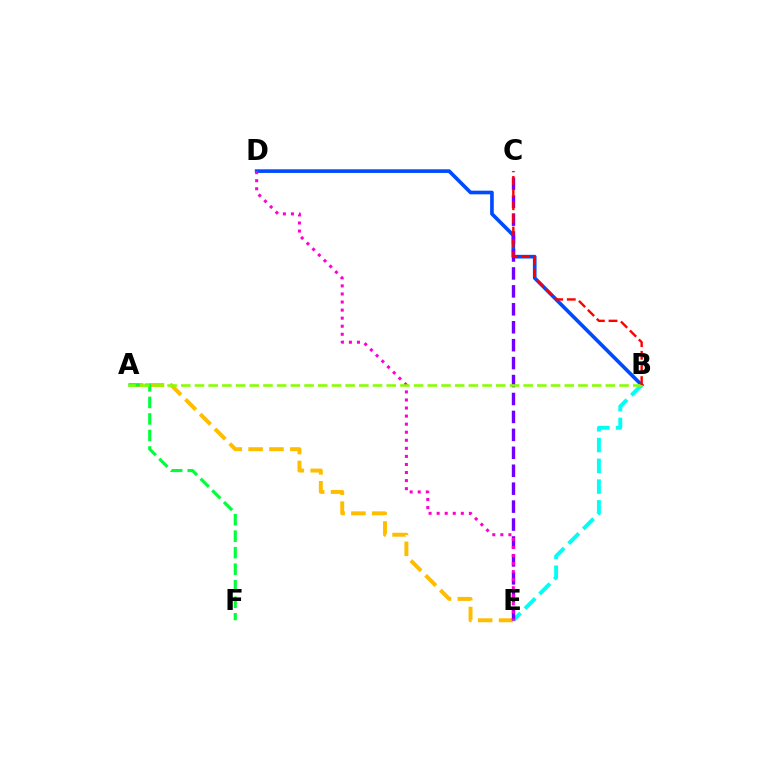{('A', 'E'): [{'color': '#ffbd00', 'line_style': 'dashed', 'thickness': 2.83}], ('B', 'D'): [{'color': '#004bff', 'line_style': 'solid', 'thickness': 2.63}], ('A', 'F'): [{'color': '#00ff39', 'line_style': 'dashed', 'thickness': 2.24}], ('B', 'E'): [{'color': '#00fff6', 'line_style': 'dashed', 'thickness': 2.82}], ('C', 'E'): [{'color': '#7200ff', 'line_style': 'dashed', 'thickness': 2.44}], ('D', 'E'): [{'color': '#ff00cf', 'line_style': 'dotted', 'thickness': 2.19}], ('A', 'B'): [{'color': '#84ff00', 'line_style': 'dashed', 'thickness': 1.86}], ('B', 'C'): [{'color': '#ff0000', 'line_style': 'dashed', 'thickness': 1.72}]}